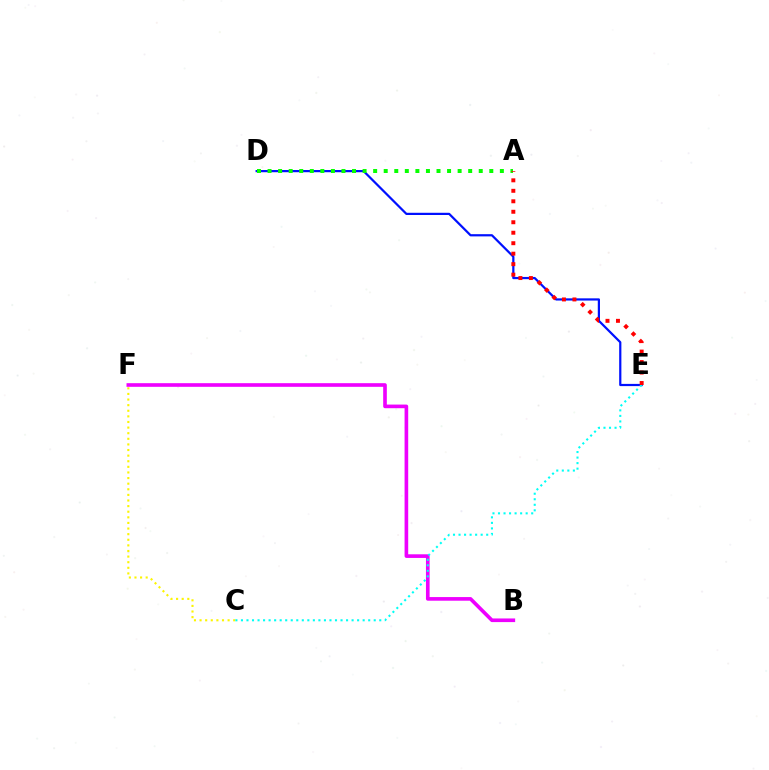{('B', 'F'): [{'color': '#ee00ff', 'line_style': 'solid', 'thickness': 2.62}], ('C', 'F'): [{'color': '#fcf500', 'line_style': 'dotted', 'thickness': 1.52}], ('D', 'E'): [{'color': '#0010ff', 'line_style': 'solid', 'thickness': 1.59}], ('A', 'D'): [{'color': '#08ff00', 'line_style': 'dotted', 'thickness': 2.87}], ('C', 'E'): [{'color': '#00fff6', 'line_style': 'dotted', 'thickness': 1.5}], ('A', 'E'): [{'color': '#ff0000', 'line_style': 'dotted', 'thickness': 2.85}]}